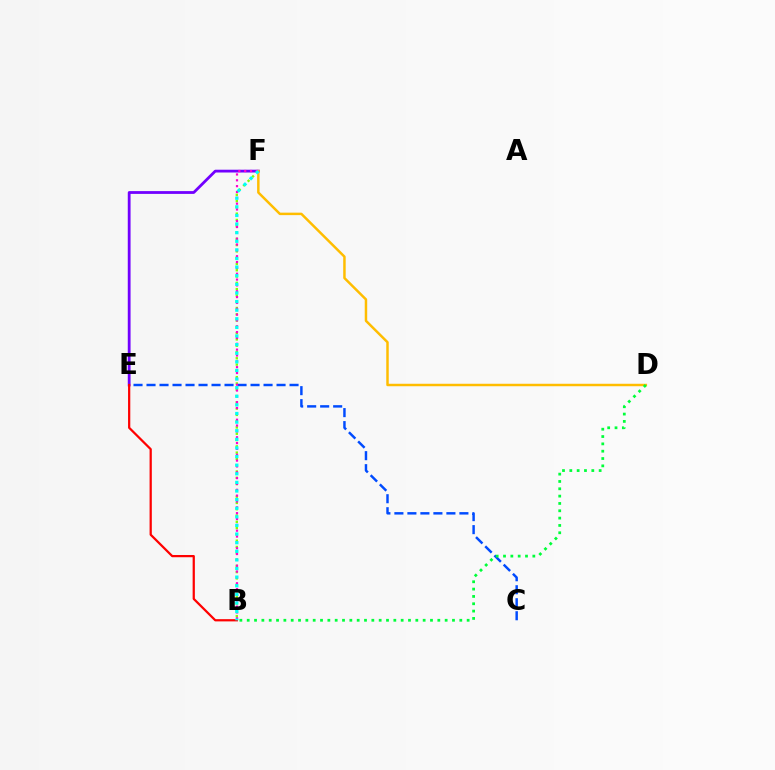{('E', 'F'): [{'color': '#7200ff', 'line_style': 'solid', 'thickness': 2.01}], ('D', 'F'): [{'color': '#ffbd00', 'line_style': 'solid', 'thickness': 1.78}], ('B', 'F'): [{'color': '#84ff00', 'line_style': 'dotted', 'thickness': 1.71}, {'color': '#ff00cf', 'line_style': 'dotted', 'thickness': 1.59}, {'color': '#00fff6', 'line_style': 'dotted', 'thickness': 2.34}], ('C', 'E'): [{'color': '#004bff', 'line_style': 'dashed', 'thickness': 1.77}], ('B', 'E'): [{'color': '#ff0000', 'line_style': 'solid', 'thickness': 1.61}], ('B', 'D'): [{'color': '#00ff39', 'line_style': 'dotted', 'thickness': 1.99}]}